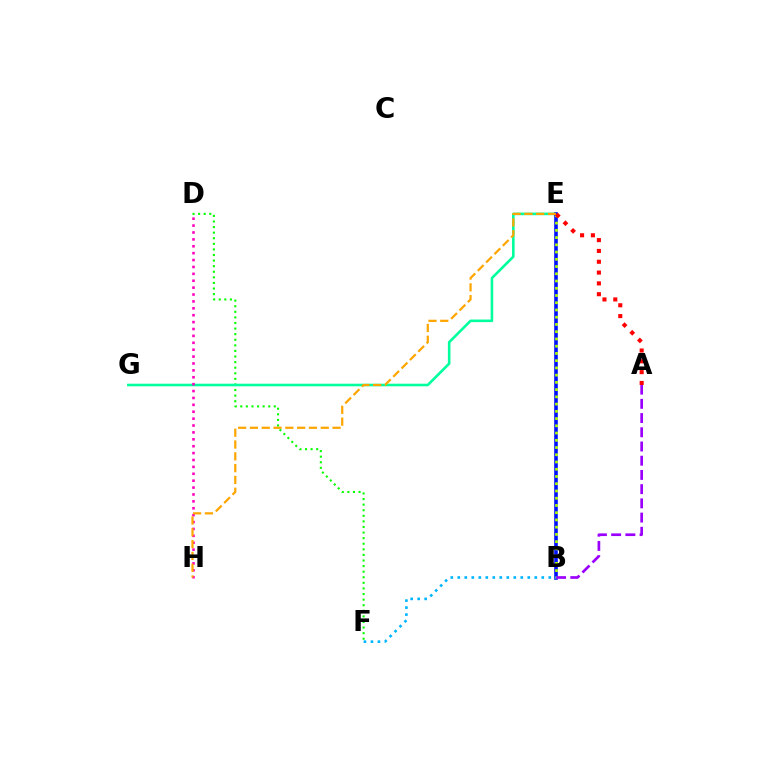{('D', 'F'): [{'color': '#08ff00', 'line_style': 'dotted', 'thickness': 1.52}], ('E', 'G'): [{'color': '#00ff9d', 'line_style': 'solid', 'thickness': 1.87}], ('B', 'E'): [{'color': '#0010ff', 'line_style': 'solid', 'thickness': 2.59}, {'color': '#b3ff00', 'line_style': 'dotted', 'thickness': 1.97}], ('D', 'H'): [{'color': '#ff00bd', 'line_style': 'dotted', 'thickness': 1.87}], ('E', 'H'): [{'color': '#ffa500', 'line_style': 'dashed', 'thickness': 1.6}], ('A', 'B'): [{'color': '#9b00ff', 'line_style': 'dashed', 'thickness': 1.93}], ('A', 'E'): [{'color': '#ff0000', 'line_style': 'dotted', 'thickness': 2.94}], ('B', 'F'): [{'color': '#00b5ff', 'line_style': 'dotted', 'thickness': 1.9}]}